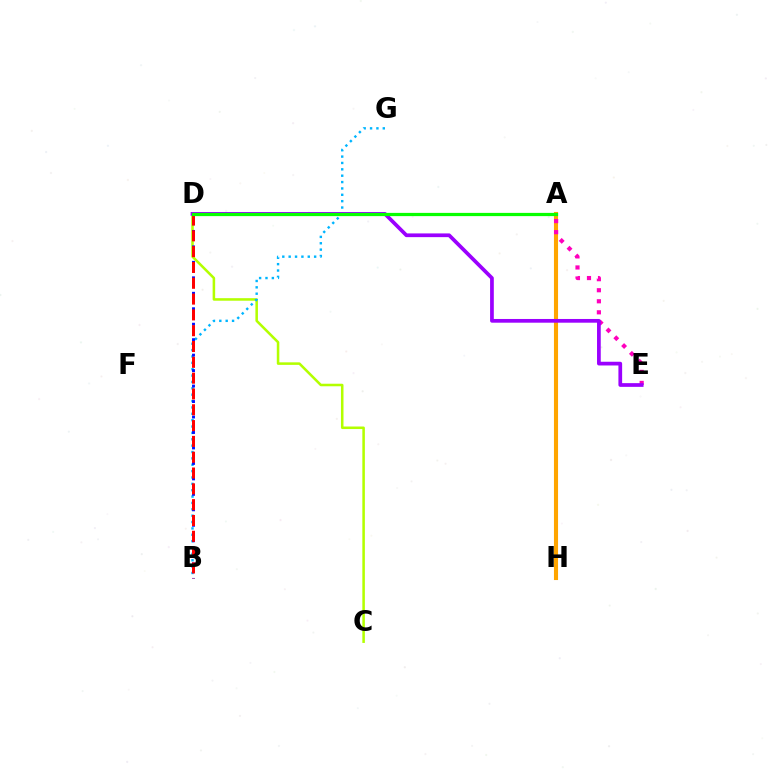{('A', 'D'): [{'color': '#00ff9d', 'line_style': 'dashed', 'thickness': 2.03}, {'color': '#08ff00', 'line_style': 'solid', 'thickness': 2.33}], ('C', 'D'): [{'color': '#b3ff00', 'line_style': 'solid', 'thickness': 1.83}], ('A', 'H'): [{'color': '#ffa500', 'line_style': 'solid', 'thickness': 2.95}], ('B', 'G'): [{'color': '#00b5ff', 'line_style': 'dotted', 'thickness': 1.73}], ('A', 'E'): [{'color': '#ff00bd', 'line_style': 'dotted', 'thickness': 3.0}], ('B', 'D'): [{'color': '#0010ff', 'line_style': 'dotted', 'thickness': 2.1}, {'color': '#ff0000', 'line_style': 'dashed', 'thickness': 2.15}], ('D', 'E'): [{'color': '#9b00ff', 'line_style': 'solid', 'thickness': 2.68}]}